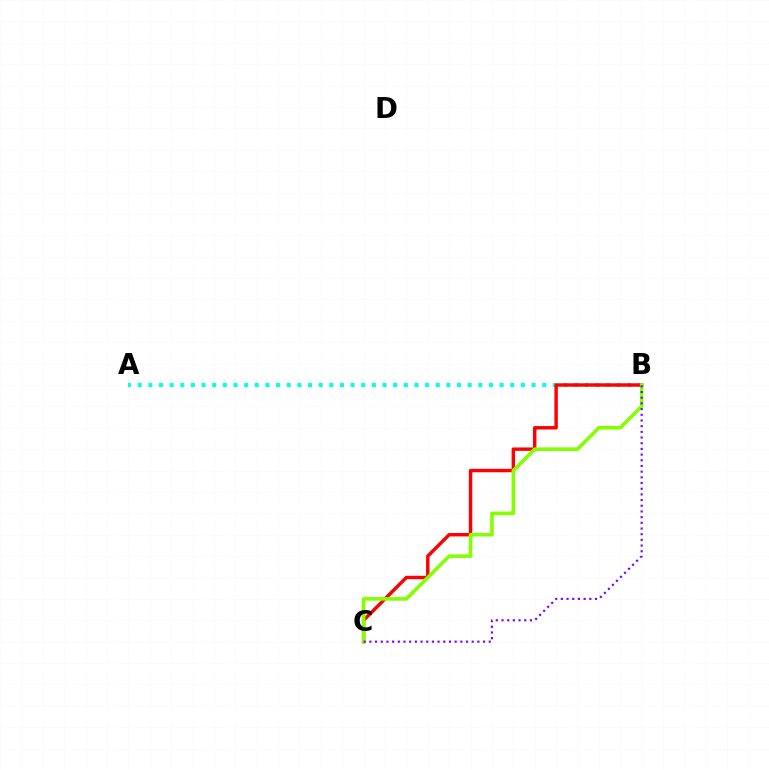{('A', 'B'): [{'color': '#00fff6', 'line_style': 'dotted', 'thickness': 2.89}], ('B', 'C'): [{'color': '#ff0000', 'line_style': 'solid', 'thickness': 2.46}, {'color': '#84ff00', 'line_style': 'solid', 'thickness': 2.58}, {'color': '#7200ff', 'line_style': 'dotted', 'thickness': 1.54}]}